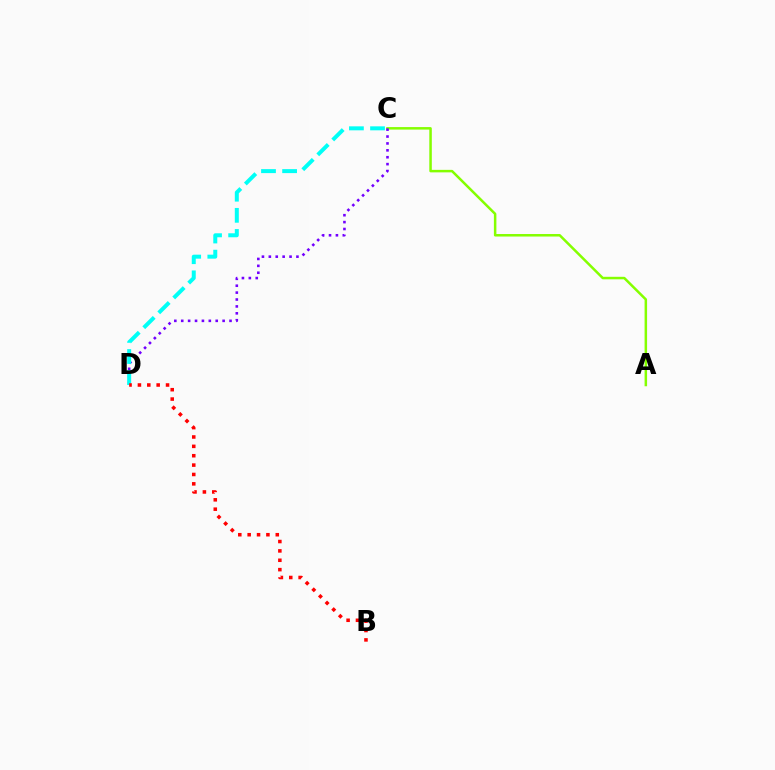{('A', 'C'): [{'color': '#84ff00', 'line_style': 'solid', 'thickness': 1.8}], ('C', 'D'): [{'color': '#7200ff', 'line_style': 'dotted', 'thickness': 1.87}, {'color': '#00fff6', 'line_style': 'dashed', 'thickness': 2.87}], ('B', 'D'): [{'color': '#ff0000', 'line_style': 'dotted', 'thickness': 2.55}]}